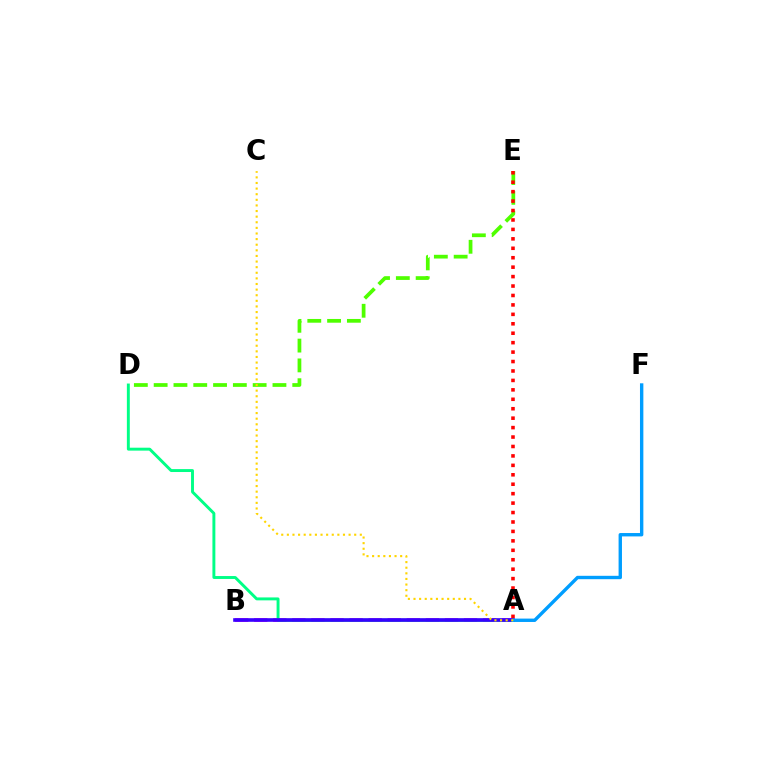{('A', 'B'): [{'color': '#ff00ed', 'line_style': 'dashed', 'thickness': 2.59}, {'color': '#3700ff', 'line_style': 'solid', 'thickness': 2.61}], ('A', 'D'): [{'color': '#00ff86', 'line_style': 'solid', 'thickness': 2.11}], ('D', 'E'): [{'color': '#4fff00', 'line_style': 'dashed', 'thickness': 2.69}], ('A', 'F'): [{'color': '#009eff', 'line_style': 'solid', 'thickness': 2.44}], ('A', 'C'): [{'color': '#ffd500', 'line_style': 'dotted', 'thickness': 1.52}], ('A', 'E'): [{'color': '#ff0000', 'line_style': 'dotted', 'thickness': 2.56}]}